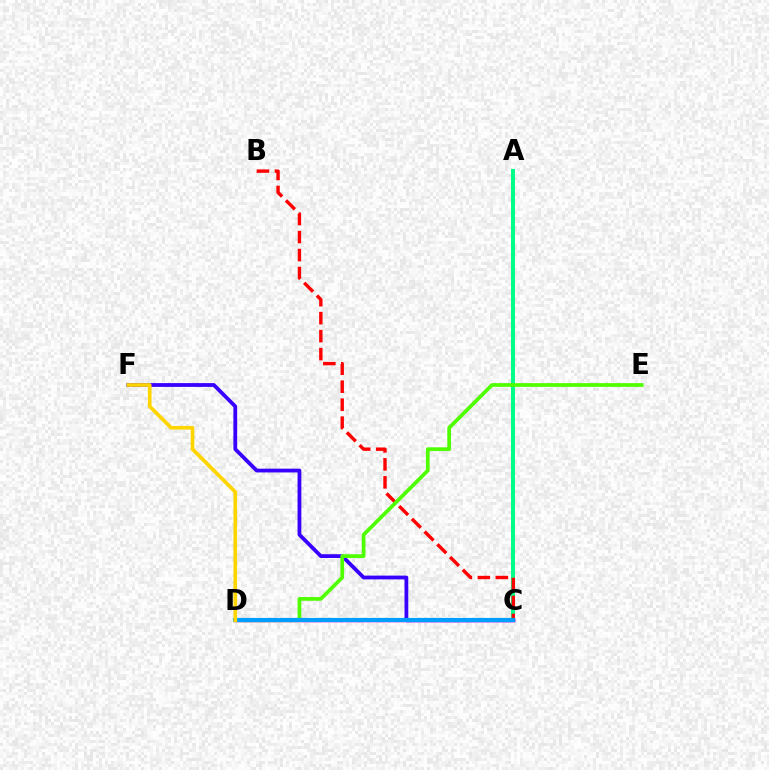{('C', 'D'): [{'color': '#ff00ed', 'line_style': 'solid', 'thickness': 2.51}, {'color': '#009eff', 'line_style': 'solid', 'thickness': 2.99}], ('C', 'F'): [{'color': '#3700ff', 'line_style': 'solid', 'thickness': 2.73}], ('A', 'C'): [{'color': '#00ff86', 'line_style': 'solid', 'thickness': 2.88}], ('B', 'C'): [{'color': '#ff0000', 'line_style': 'dashed', 'thickness': 2.44}], ('D', 'E'): [{'color': '#4fff00', 'line_style': 'solid', 'thickness': 2.68}], ('D', 'F'): [{'color': '#ffd500', 'line_style': 'solid', 'thickness': 2.64}]}